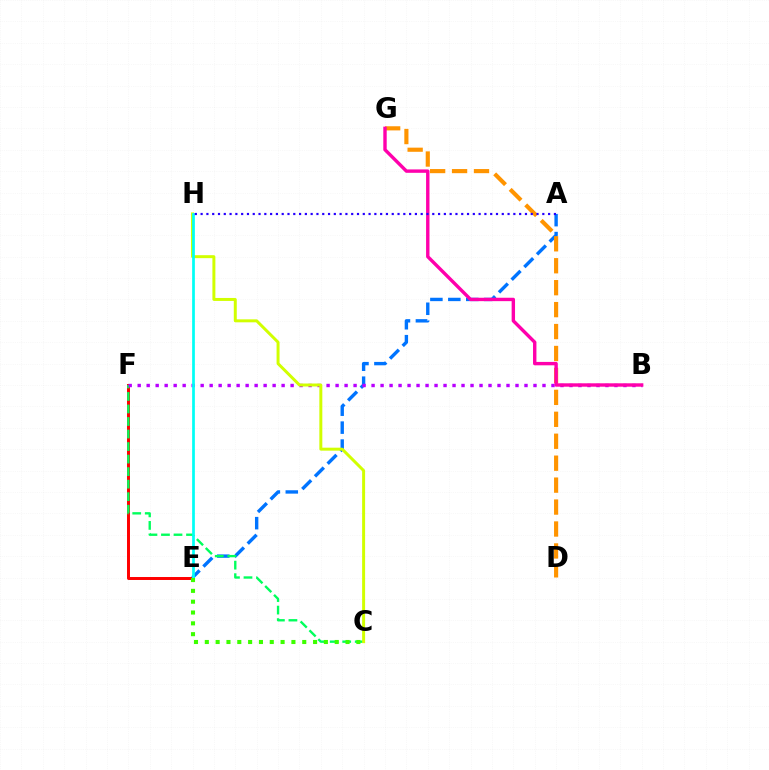{('E', 'F'): [{'color': '#ff0000', 'line_style': 'solid', 'thickness': 2.14}], ('A', 'E'): [{'color': '#0074ff', 'line_style': 'dashed', 'thickness': 2.44}], ('C', 'F'): [{'color': '#00ff5c', 'line_style': 'dashed', 'thickness': 1.7}], ('B', 'F'): [{'color': '#b900ff', 'line_style': 'dotted', 'thickness': 2.44}], ('C', 'H'): [{'color': '#d1ff00', 'line_style': 'solid', 'thickness': 2.14}], ('D', 'G'): [{'color': '#ff9400', 'line_style': 'dashed', 'thickness': 2.98}], ('E', 'H'): [{'color': '#00fff6', 'line_style': 'solid', 'thickness': 1.96}], ('B', 'G'): [{'color': '#ff00ac', 'line_style': 'solid', 'thickness': 2.45}], ('C', 'E'): [{'color': '#3dff00', 'line_style': 'dotted', 'thickness': 2.94}], ('A', 'H'): [{'color': '#2500ff', 'line_style': 'dotted', 'thickness': 1.57}]}